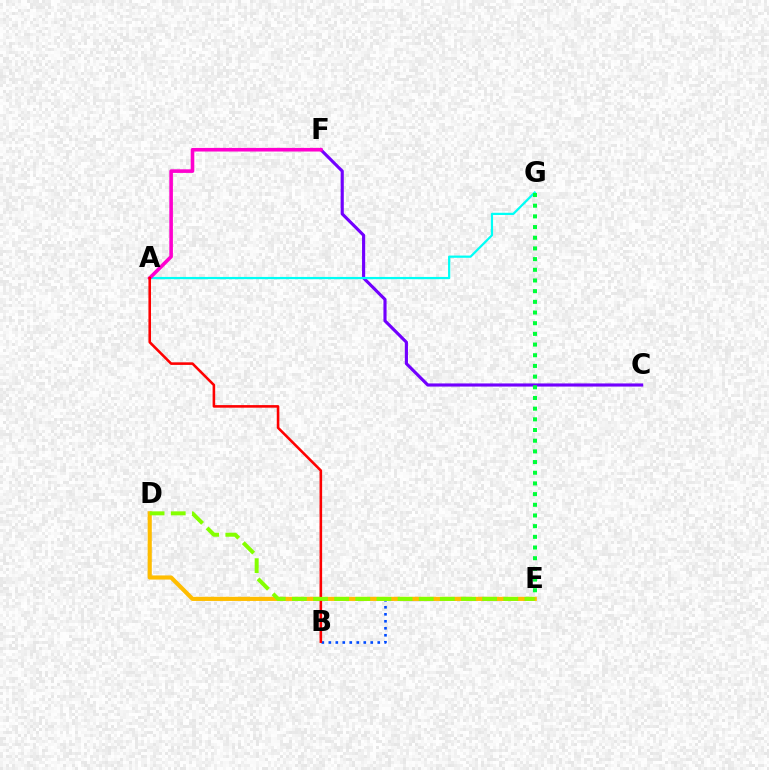{('C', 'F'): [{'color': '#7200ff', 'line_style': 'solid', 'thickness': 2.26}], ('A', 'G'): [{'color': '#00fff6', 'line_style': 'solid', 'thickness': 1.61}], ('B', 'E'): [{'color': '#004bff', 'line_style': 'dotted', 'thickness': 1.9}], ('D', 'E'): [{'color': '#ffbd00', 'line_style': 'solid', 'thickness': 2.97}, {'color': '#84ff00', 'line_style': 'dashed', 'thickness': 2.87}], ('A', 'F'): [{'color': '#ff00cf', 'line_style': 'solid', 'thickness': 2.59}], ('E', 'G'): [{'color': '#00ff39', 'line_style': 'dotted', 'thickness': 2.9}], ('A', 'B'): [{'color': '#ff0000', 'line_style': 'solid', 'thickness': 1.86}]}